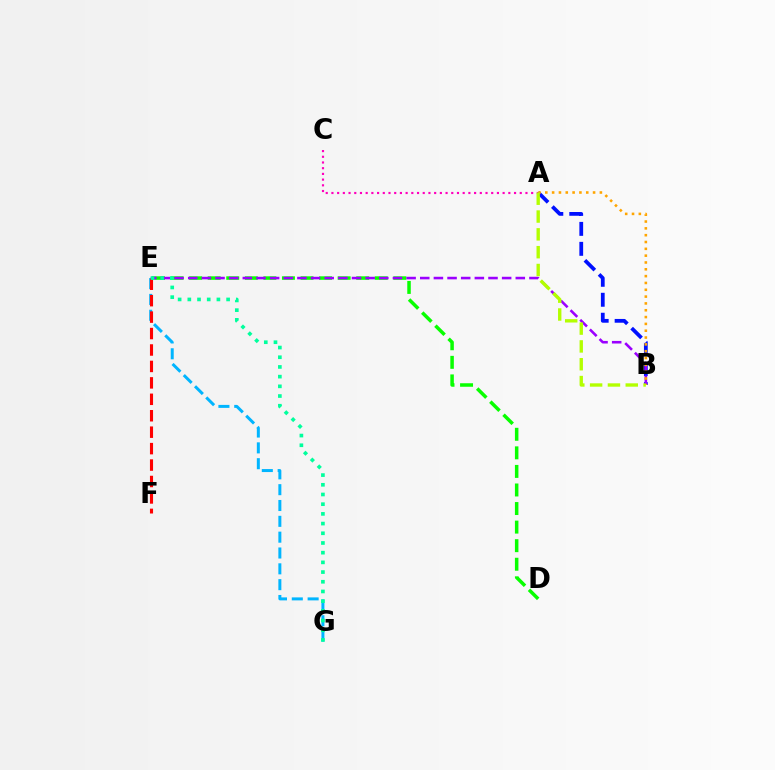{('E', 'G'): [{'color': '#00b5ff', 'line_style': 'dashed', 'thickness': 2.15}, {'color': '#00ff9d', 'line_style': 'dotted', 'thickness': 2.63}], ('A', 'B'): [{'color': '#0010ff', 'line_style': 'dashed', 'thickness': 2.71}, {'color': '#ffa500', 'line_style': 'dotted', 'thickness': 1.85}, {'color': '#b3ff00', 'line_style': 'dashed', 'thickness': 2.42}], ('A', 'C'): [{'color': '#ff00bd', 'line_style': 'dotted', 'thickness': 1.55}], ('E', 'F'): [{'color': '#ff0000', 'line_style': 'dashed', 'thickness': 2.23}], ('D', 'E'): [{'color': '#08ff00', 'line_style': 'dashed', 'thickness': 2.52}], ('B', 'E'): [{'color': '#9b00ff', 'line_style': 'dashed', 'thickness': 1.85}]}